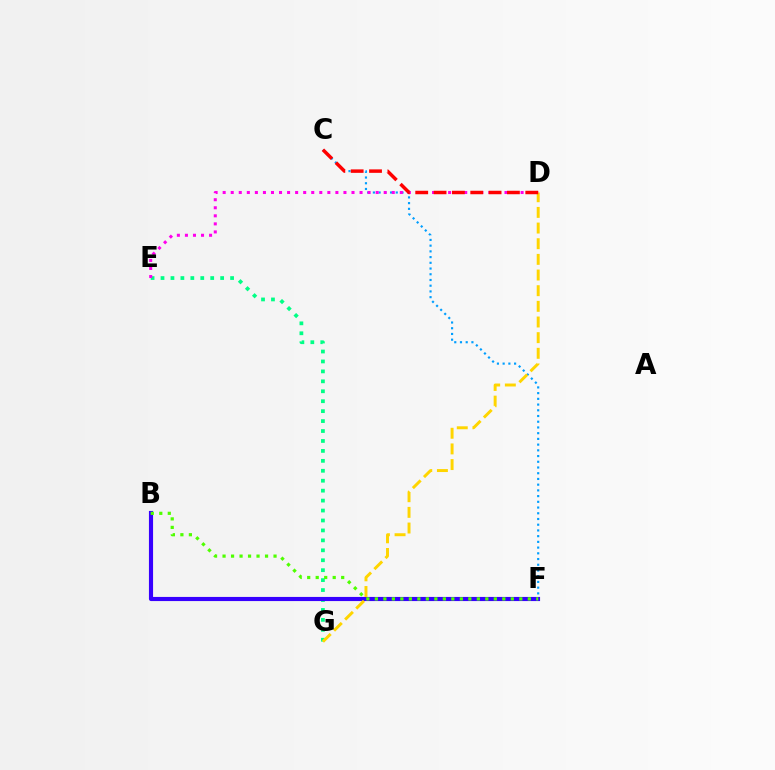{('E', 'G'): [{'color': '#00ff86', 'line_style': 'dotted', 'thickness': 2.7}], ('C', 'F'): [{'color': '#009eff', 'line_style': 'dotted', 'thickness': 1.55}], ('B', 'F'): [{'color': '#3700ff', 'line_style': 'solid', 'thickness': 2.98}, {'color': '#4fff00', 'line_style': 'dotted', 'thickness': 2.31}], ('D', 'E'): [{'color': '#ff00ed', 'line_style': 'dotted', 'thickness': 2.19}], ('D', 'G'): [{'color': '#ffd500', 'line_style': 'dashed', 'thickness': 2.13}], ('C', 'D'): [{'color': '#ff0000', 'line_style': 'dashed', 'thickness': 2.49}]}